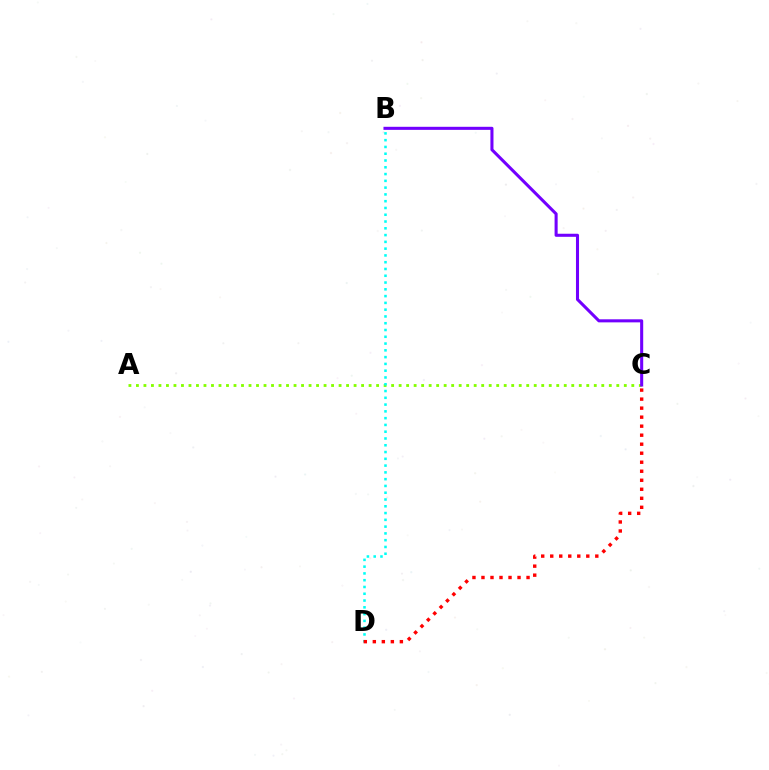{('A', 'C'): [{'color': '#84ff00', 'line_style': 'dotted', 'thickness': 2.04}], ('B', 'D'): [{'color': '#00fff6', 'line_style': 'dotted', 'thickness': 1.84}], ('B', 'C'): [{'color': '#7200ff', 'line_style': 'solid', 'thickness': 2.2}], ('C', 'D'): [{'color': '#ff0000', 'line_style': 'dotted', 'thickness': 2.45}]}